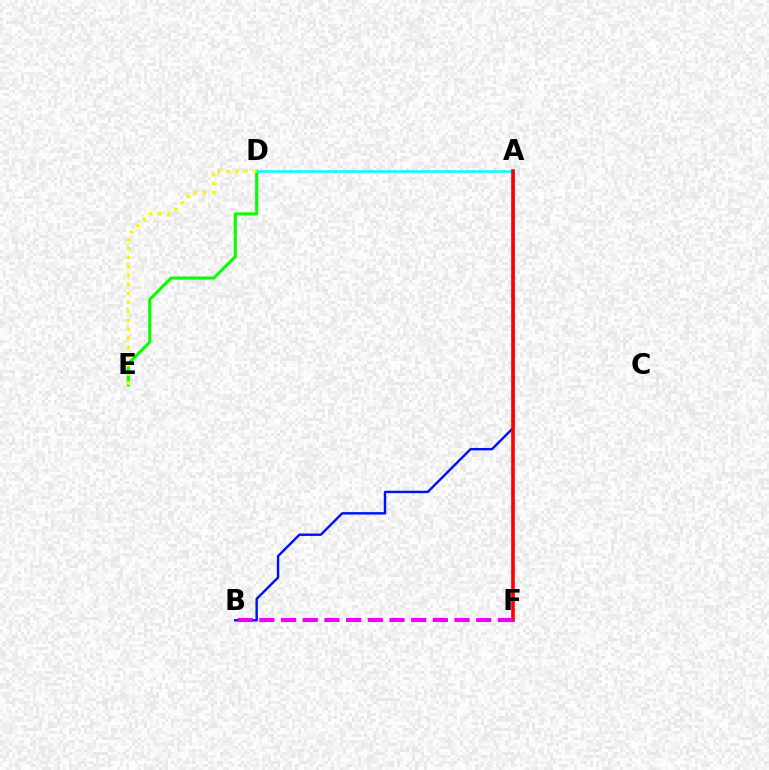{('D', 'E'): [{'color': '#08ff00', 'line_style': 'solid', 'thickness': 2.22}, {'color': '#fcf500', 'line_style': 'dotted', 'thickness': 2.43}], ('A', 'B'): [{'color': '#0010ff', 'line_style': 'solid', 'thickness': 1.74}], ('A', 'D'): [{'color': '#00fff6', 'line_style': 'solid', 'thickness': 1.81}], ('A', 'F'): [{'color': '#ff0000', 'line_style': 'solid', 'thickness': 2.62}], ('B', 'F'): [{'color': '#ee00ff', 'line_style': 'dashed', 'thickness': 2.95}]}